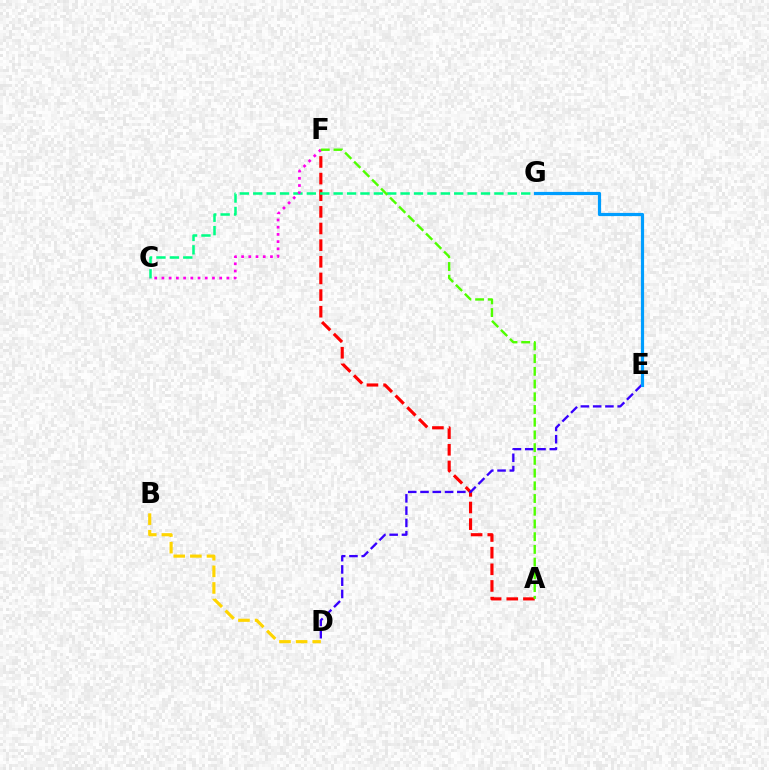{('A', 'F'): [{'color': '#ff0000', 'line_style': 'dashed', 'thickness': 2.26}, {'color': '#4fff00', 'line_style': 'dashed', 'thickness': 1.73}], ('C', 'G'): [{'color': '#00ff86', 'line_style': 'dashed', 'thickness': 1.82}], ('D', 'E'): [{'color': '#3700ff', 'line_style': 'dashed', 'thickness': 1.67}], ('C', 'F'): [{'color': '#ff00ed', 'line_style': 'dotted', 'thickness': 1.96}], ('B', 'D'): [{'color': '#ffd500', 'line_style': 'dashed', 'thickness': 2.26}], ('E', 'G'): [{'color': '#009eff', 'line_style': 'solid', 'thickness': 2.29}]}